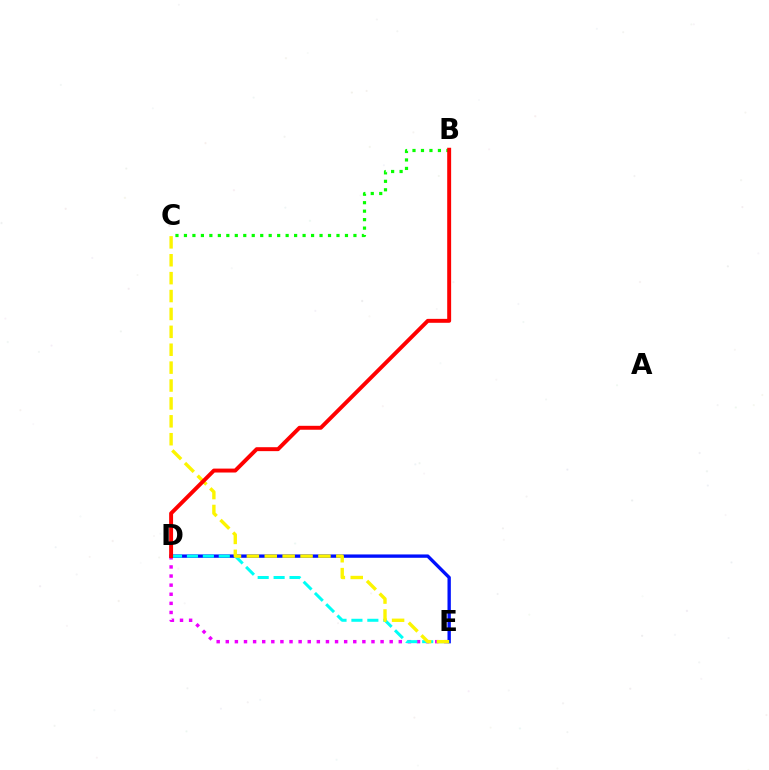{('D', 'E'): [{'color': '#0010ff', 'line_style': 'solid', 'thickness': 2.41}, {'color': '#ee00ff', 'line_style': 'dotted', 'thickness': 2.47}, {'color': '#00fff6', 'line_style': 'dashed', 'thickness': 2.16}], ('B', 'C'): [{'color': '#08ff00', 'line_style': 'dotted', 'thickness': 2.3}], ('C', 'E'): [{'color': '#fcf500', 'line_style': 'dashed', 'thickness': 2.43}], ('B', 'D'): [{'color': '#ff0000', 'line_style': 'solid', 'thickness': 2.83}]}